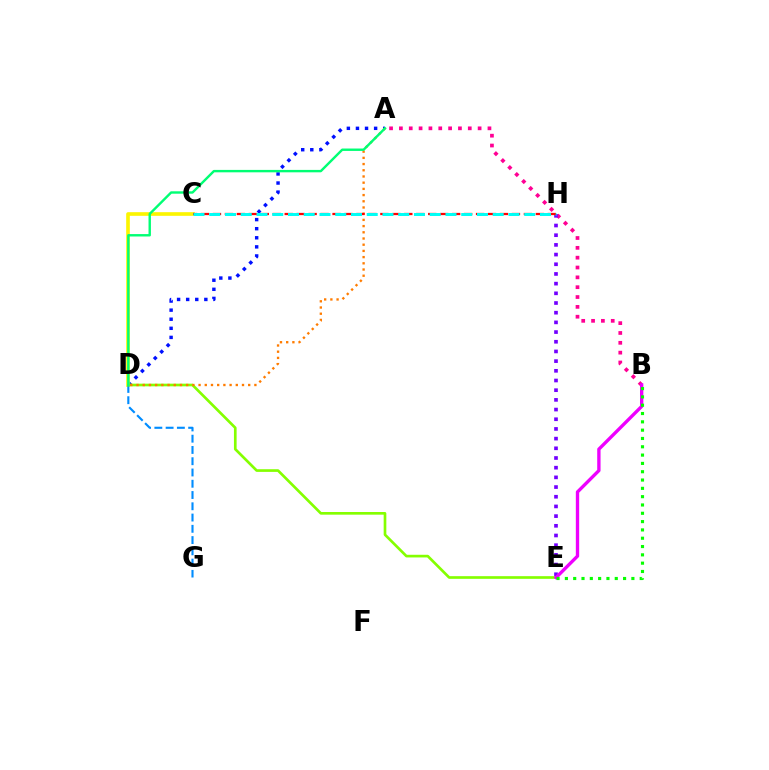{('A', 'D'): [{'color': '#0010ff', 'line_style': 'dotted', 'thickness': 2.47}, {'color': '#ff7c00', 'line_style': 'dotted', 'thickness': 1.69}, {'color': '#00ff74', 'line_style': 'solid', 'thickness': 1.73}], ('C', 'D'): [{'color': '#fcf500', 'line_style': 'solid', 'thickness': 2.62}], ('D', 'G'): [{'color': '#008cff', 'line_style': 'dashed', 'thickness': 1.53}], ('D', 'E'): [{'color': '#84ff00', 'line_style': 'solid', 'thickness': 1.92}], ('A', 'B'): [{'color': '#ff0094', 'line_style': 'dotted', 'thickness': 2.67}], ('E', 'H'): [{'color': '#7200ff', 'line_style': 'dotted', 'thickness': 2.63}], ('C', 'H'): [{'color': '#ff0000', 'line_style': 'dashed', 'thickness': 1.62}, {'color': '#00fff6', 'line_style': 'dashed', 'thickness': 2.14}], ('B', 'E'): [{'color': '#ee00ff', 'line_style': 'solid', 'thickness': 2.41}, {'color': '#08ff00', 'line_style': 'dotted', 'thickness': 2.26}]}